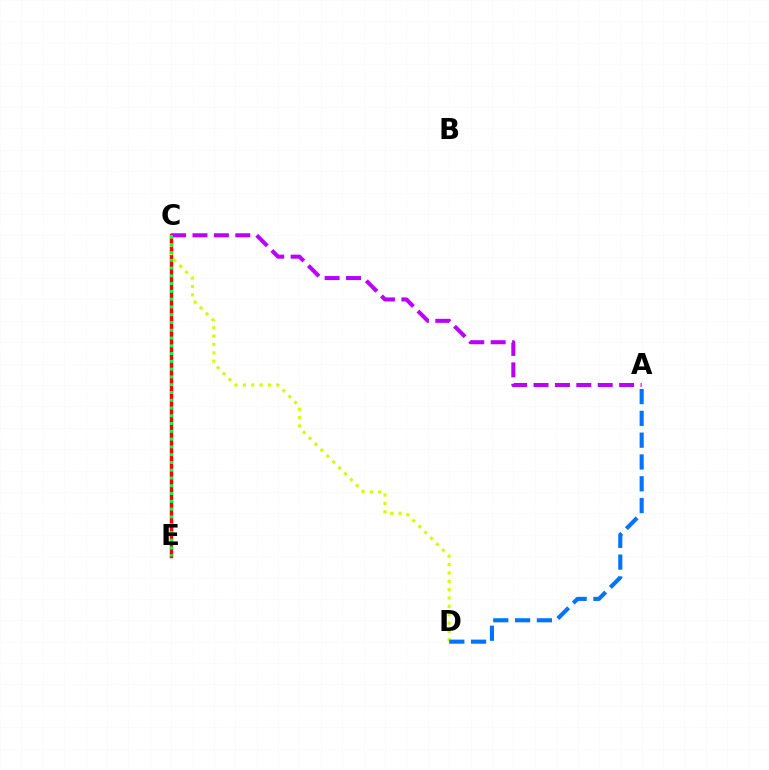{('C', 'E'): [{'color': '#ff0000', 'line_style': 'solid', 'thickness': 2.47}, {'color': '#00ff5c', 'line_style': 'dotted', 'thickness': 2.11}], ('A', 'C'): [{'color': '#b900ff', 'line_style': 'dashed', 'thickness': 2.91}], ('C', 'D'): [{'color': '#d1ff00', 'line_style': 'dotted', 'thickness': 2.27}], ('A', 'D'): [{'color': '#0074ff', 'line_style': 'dashed', 'thickness': 2.96}]}